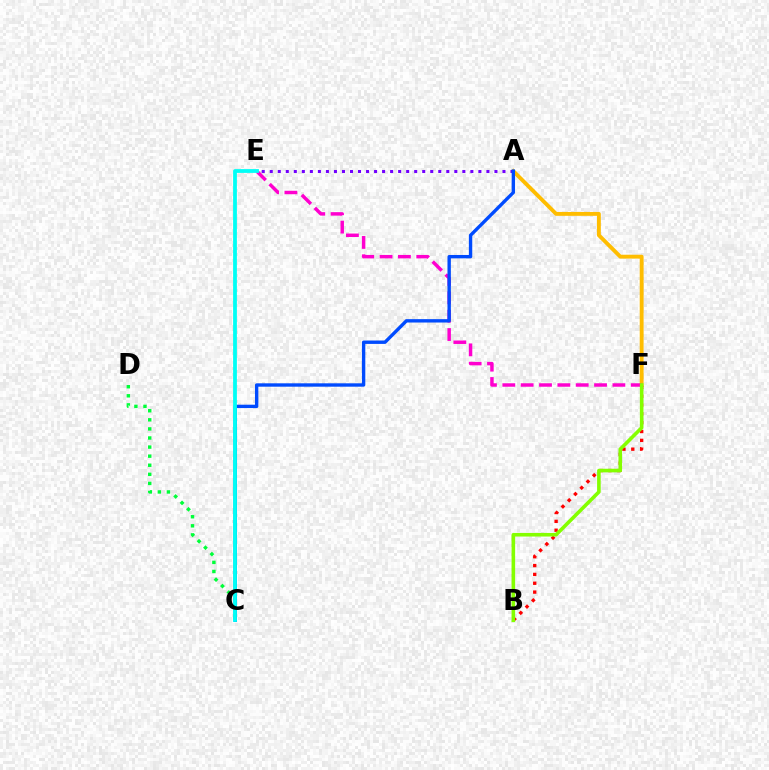{('A', 'F'): [{'color': '#ffbd00', 'line_style': 'solid', 'thickness': 2.79}], ('B', 'F'): [{'color': '#ff0000', 'line_style': 'dotted', 'thickness': 2.4}, {'color': '#84ff00', 'line_style': 'solid', 'thickness': 2.59}], ('C', 'D'): [{'color': '#00ff39', 'line_style': 'dotted', 'thickness': 2.47}], ('E', 'F'): [{'color': '#ff00cf', 'line_style': 'dashed', 'thickness': 2.49}], ('A', 'E'): [{'color': '#7200ff', 'line_style': 'dotted', 'thickness': 2.18}], ('A', 'C'): [{'color': '#004bff', 'line_style': 'solid', 'thickness': 2.43}], ('C', 'E'): [{'color': '#00fff6', 'line_style': 'solid', 'thickness': 2.73}]}